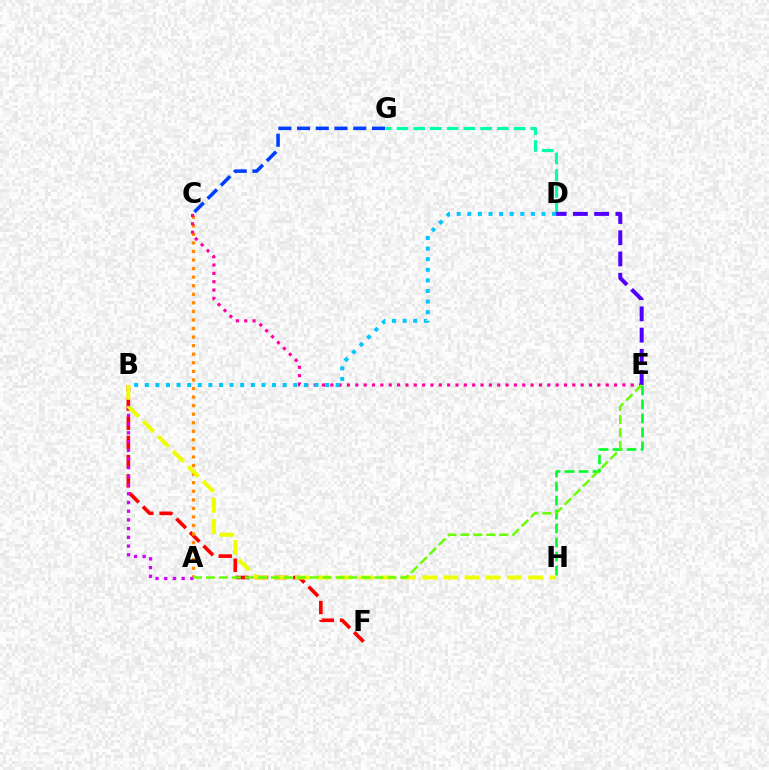{('C', 'G'): [{'color': '#003fff', 'line_style': 'dashed', 'thickness': 2.54}], ('B', 'F'): [{'color': '#ff0000', 'line_style': 'dashed', 'thickness': 2.61}], ('D', 'G'): [{'color': '#00ffaf', 'line_style': 'dashed', 'thickness': 2.27}], ('A', 'C'): [{'color': '#ff8800', 'line_style': 'dotted', 'thickness': 2.33}], ('A', 'B'): [{'color': '#d600ff', 'line_style': 'dotted', 'thickness': 2.37}], ('C', 'E'): [{'color': '#ff00a0', 'line_style': 'dotted', 'thickness': 2.27}], ('E', 'H'): [{'color': '#00ff27', 'line_style': 'dashed', 'thickness': 1.9}], ('B', 'H'): [{'color': '#eeff00', 'line_style': 'dashed', 'thickness': 2.88}], ('D', 'E'): [{'color': '#4f00ff', 'line_style': 'dashed', 'thickness': 2.89}], ('A', 'E'): [{'color': '#66ff00', 'line_style': 'dashed', 'thickness': 1.76}], ('B', 'D'): [{'color': '#00c7ff', 'line_style': 'dotted', 'thickness': 2.88}]}